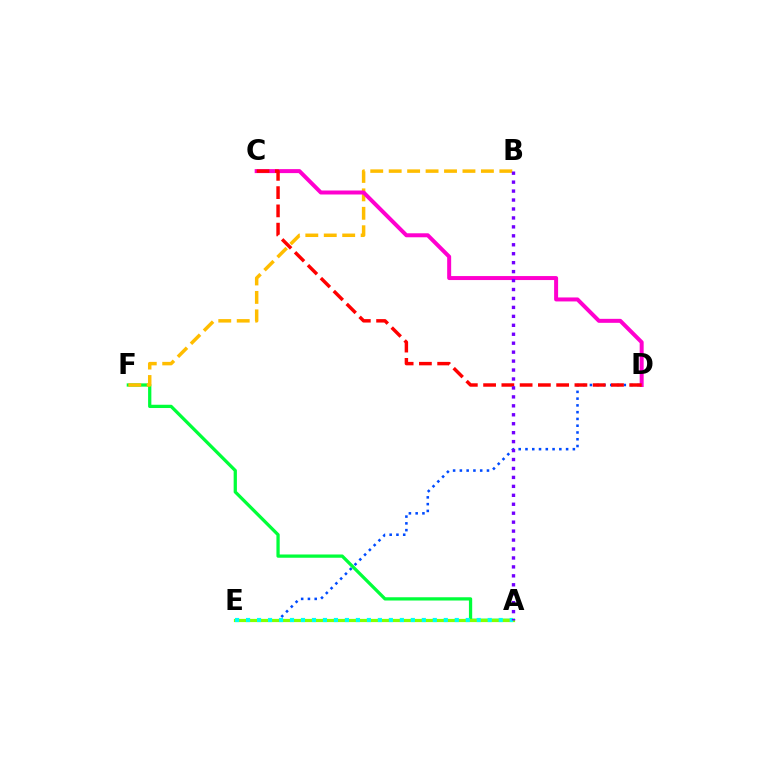{('A', 'F'): [{'color': '#00ff39', 'line_style': 'solid', 'thickness': 2.35}], ('D', 'E'): [{'color': '#004bff', 'line_style': 'dotted', 'thickness': 1.84}], ('A', 'E'): [{'color': '#84ff00', 'line_style': 'solid', 'thickness': 2.31}, {'color': '#00fff6', 'line_style': 'dotted', 'thickness': 2.98}], ('B', 'F'): [{'color': '#ffbd00', 'line_style': 'dashed', 'thickness': 2.51}], ('C', 'D'): [{'color': '#ff00cf', 'line_style': 'solid', 'thickness': 2.87}, {'color': '#ff0000', 'line_style': 'dashed', 'thickness': 2.48}], ('A', 'B'): [{'color': '#7200ff', 'line_style': 'dotted', 'thickness': 2.43}]}